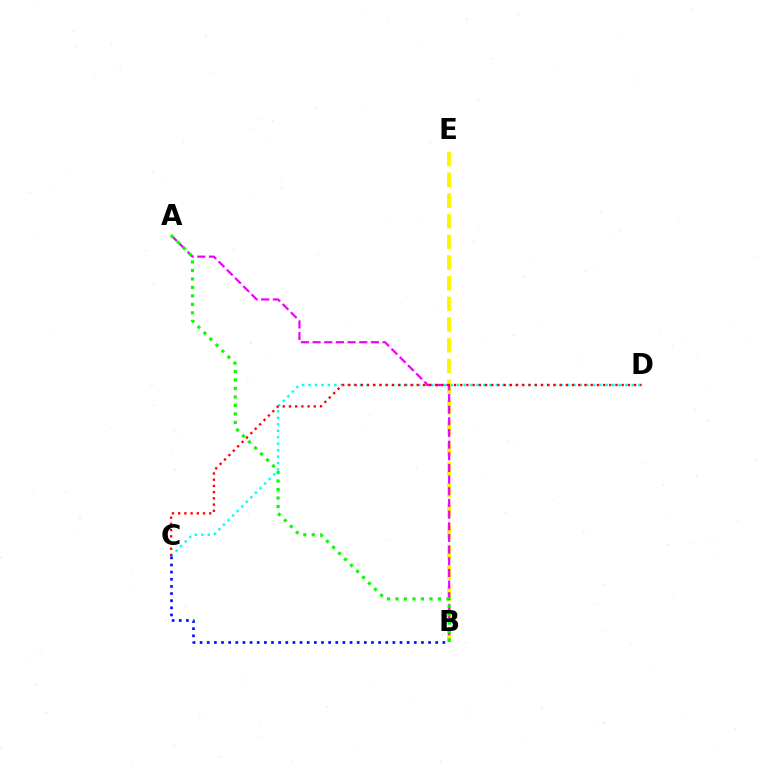{('C', 'D'): [{'color': '#00fff6', 'line_style': 'dotted', 'thickness': 1.76}, {'color': '#ff0000', 'line_style': 'dotted', 'thickness': 1.69}], ('B', 'C'): [{'color': '#0010ff', 'line_style': 'dotted', 'thickness': 1.94}], ('B', 'E'): [{'color': '#fcf500', 'line_style': 'dashed', 'thickness': 2.81}], ('A', 'B'): [{'color': '#ee00ff', 'line_style': 'dashed', 'thickness': 1.58}, {'color': '#08ff00', 'line_style': 'dotted', 'thickness': 2.31}]}